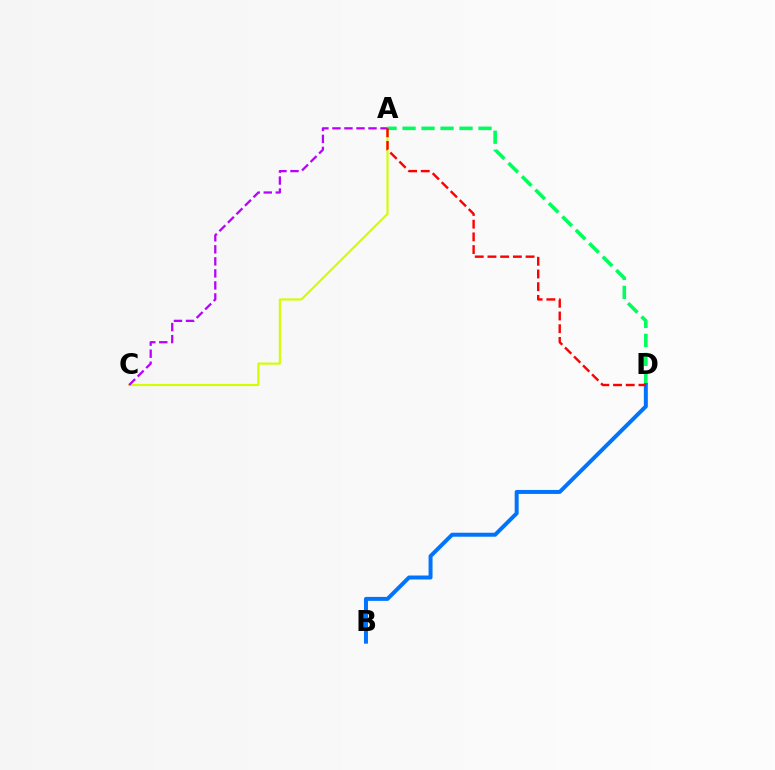{('A', 'C'): [{'color': '#d1ff00', 'line_style': 'solid', 'thickness': 1.55}, {'color': '#b900ff', 'line_style': 'dashed', 'thickness': 1.63}], ('A', 'D'): [{'color': '#00ff5c', 'line_style': 'dashed', 'thickness': 2.58}, {'color': '#ff0000', 'line_style': 'dashed', 'thickness': 1.73}], ('B', 'D'): [{'color': '#0074ff', 'line_style': 'solid', 'thickness': 2.86}]}